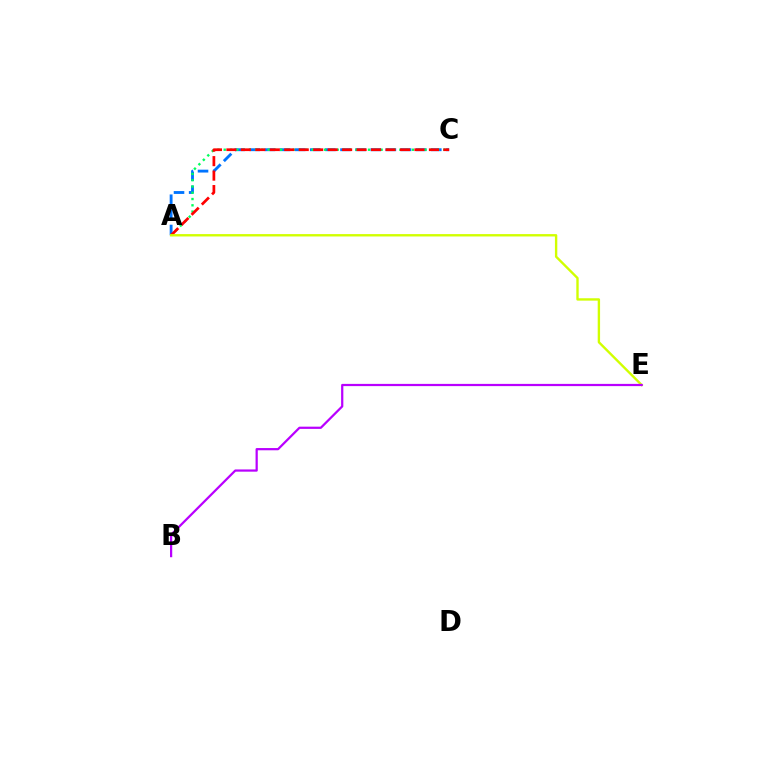{('A', 'C'): [{'color': '#0074ff', 'line_style': 'dashed', 'thickness': 2.06}, {'color': '#00ff5c', 'line_style': 'dotted', 'thickness': 1.7}, {'color': '#ff0000', 'line_style': 'dashed', 'thickness': 1.97}], ('A', 'E'): [{'color': '#d1ff00', 'line_style': 'solid', 'thickness': 1.71}], ('B', 'E'): [{'color': '#b900ff', 'line_style': 'solid', 'thickness': 1.6}]}